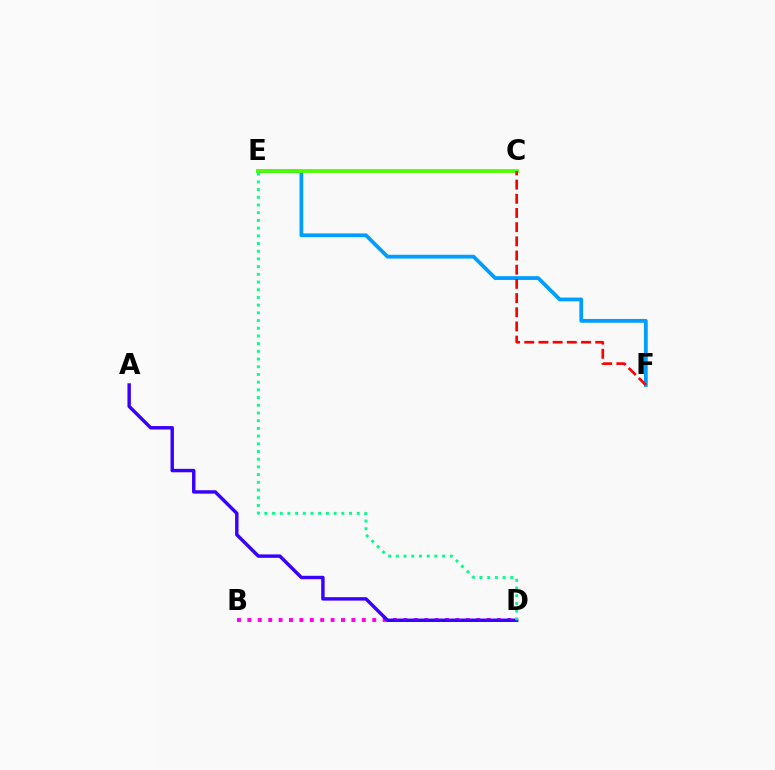{('E', 'F'): [{'color': '#009eff', 'line_style': 'solid', 'thickness': 2.72}], ('C', 'E'): [{'color': '#ffd500', 'line_style': 'solid', 'thickness': 1.63}, {'color': '#4fff00', 'line_style': 'solid', 'thickness': 2.69}], ('B', 'D'): [{'color': '#ff00ed', 'line_style': 'dotted', 'thickness': 2.83}], ('A', 'D'): [{'color': '#3700ff', 'line_style': 'solid', 'thickness': 2.47}], ('D', 'E'): [{'color': '#00ff86', 'line_style': 'dotted', 'thickness': 2.09}], ('C', 'F'): [{'color': '#ff0000', 'line_style': 'dashed', 'thickness': 1.93}]}